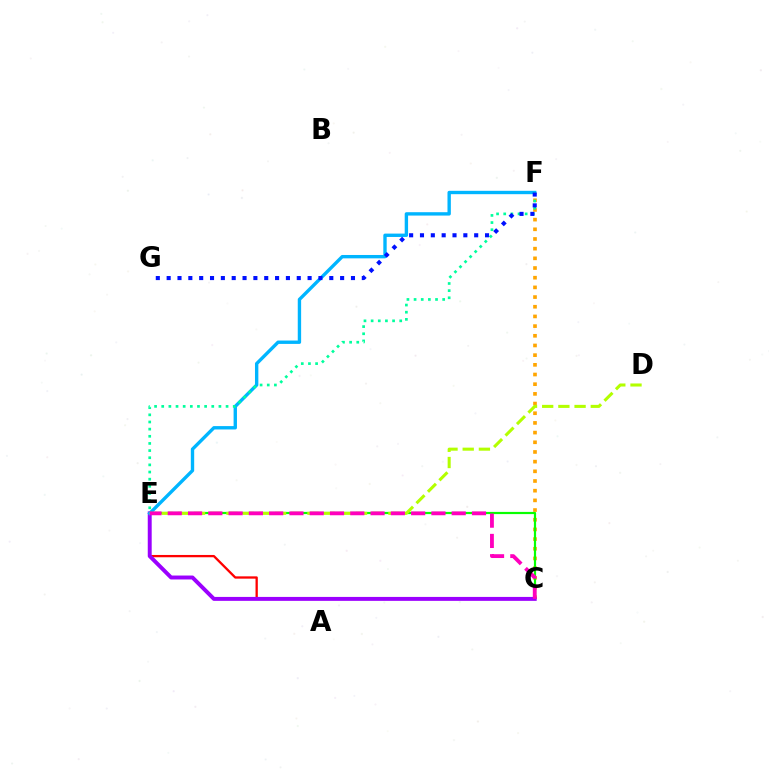{('C', 'F'): [{'color': '#ffa500', 'line_style': 'dotted', 'thickness': 2.63}], ('C', 'E'): [{'color': '#ff0000', 'line_style': 'solid', 'thickness': 1.66}, {'color': '#08ff00', 'line_style': 'solid', 'thickness': 1.58}, {'color': '#9b00ff', 'line_style': 'solid', 'thickness': 2.83}, {'color': '#ff00bd', 'line_style': 'dashed', 'thickness': 2.76}], ('E', 'F'): [{'color': '#00b5ff', 'line_style': 'solid', 'thickness': 2.43}, {'color': '#00ff9d', 'line_style': 'dotted', 'thickness': 1.94}], ('D', 'E'): [{'color': '#b3ff00', 'line_style': 'dashed', 'thickness': 2.2}], ('F', 'G'): [{'color': '#0010ff', 'line_style': 'dotted', 'thickness': 2.95}]}